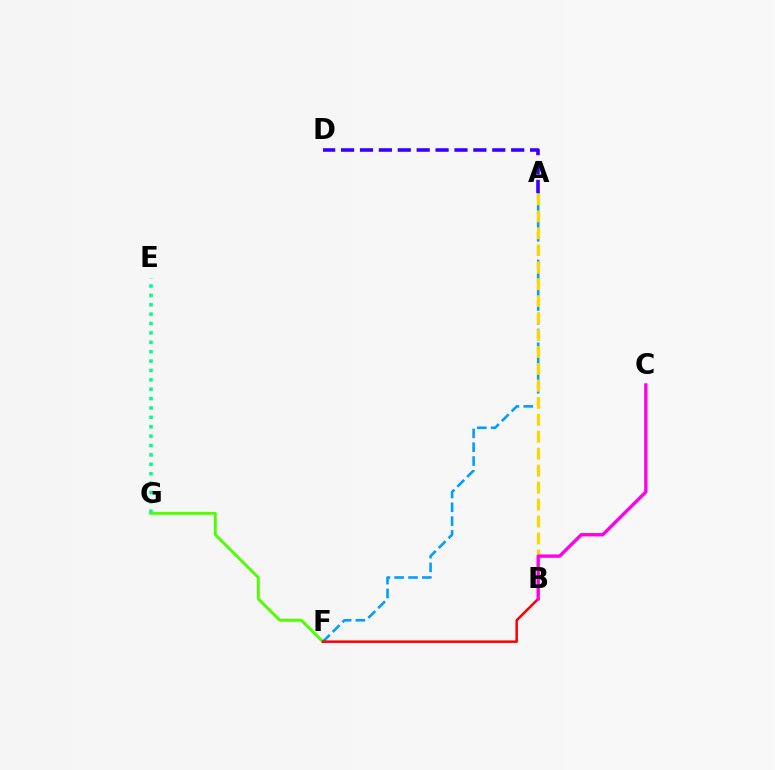{('F', 'G'): [{'color': '#4fff00', 'line_style': 'solid', 'thickness': 2.1}], ('A', 'F'): [{'color': '#009eff', 'line_style': 'dashed', 'thickness': 1.88}], ('E', 'G'): [{'color': '#00ff86', 'line_style': 'dotted', 'thickness': 2.55}], ('A', 'D'): [{'color': '#3700ff', 'line_style': 'dashed', 'thickness': 2.57}], ('A', 'B'): [{'color': '#ffd500', 'line_style': 'dashed', 'thickness': 2.3}], ('B', 'F'): [{'color': '#ff0000', 'line_style': 'solid', 'thickness': 1.81}], ('B', 'C'): [{'color': '#ff00ed', 'line_style': 'solid', 'thickness': 2.41}]}